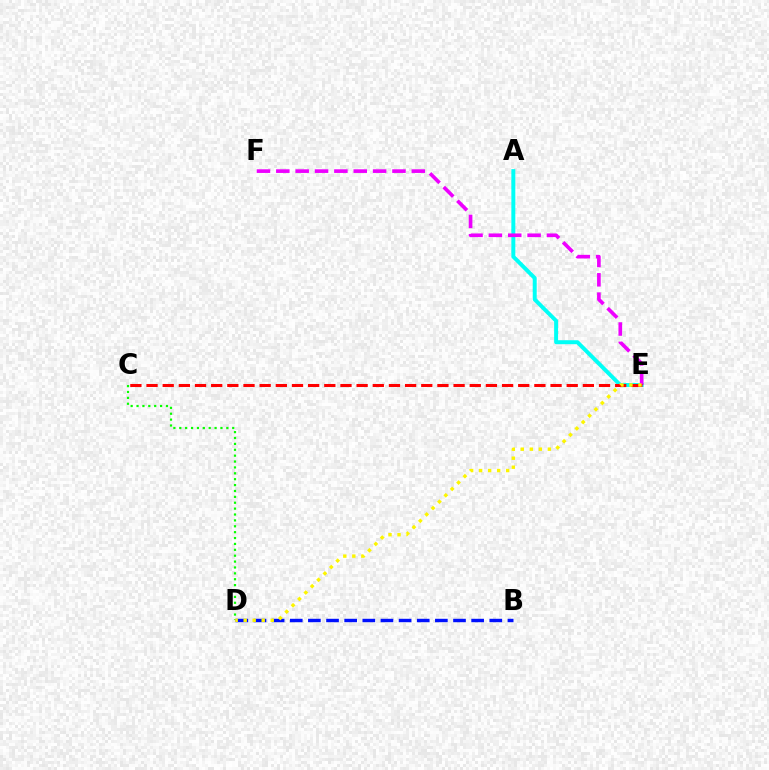{('A', 'E'): [{'color': '#00fff6', 'line_style': 'solid', 'thickness': 2.85}], ('E', 'F'): [{'color': '#ee00ff', 'line_style': 'dashed', 'thickness': 2.63}], ('C', 'E'): [{'color': '#ff0000', 'line_style': 'dashed', 'thickness': 2.2}], ('C', 'D'): [{'color': '#08ff00', 'line_style': 'dotted', 'thickness': 1.6}], ('B', 'D'): [{'color': '#0010ff', 'line_style': 'dashed', 'thickness': 2.46}], ('D', 'E'): [{'color': '#fcf500', 'line_style': 'dotted', 'thickness': 2.45}]}